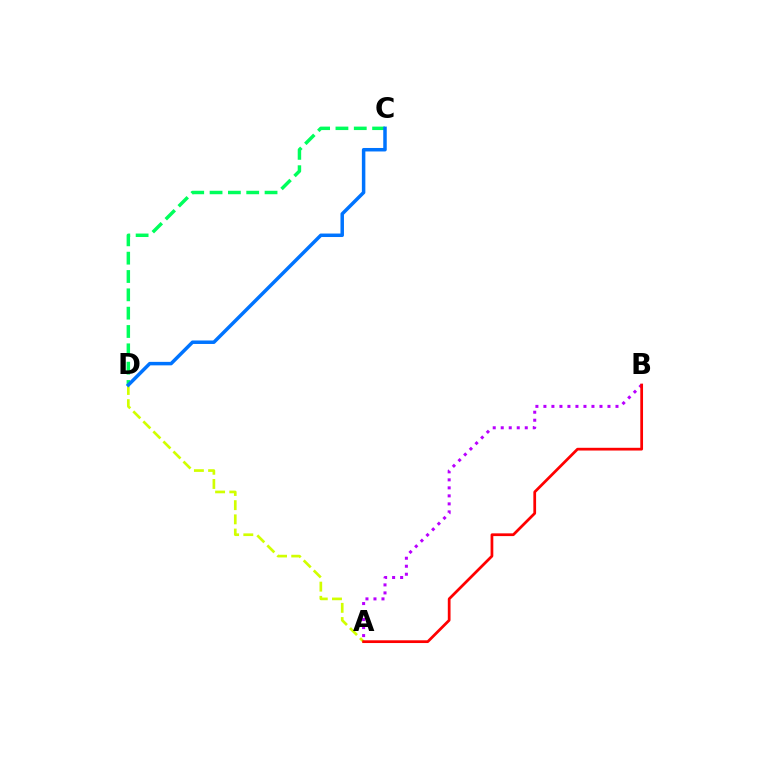{('A', 'D'): [{'color': '#d1ff00', 'line_style': 'dashed', 'thickness': 1.93}], ('C', 'D'): [{'color': '#00ff5c', 'line_style': 'dashed', 'thickness': 2.49}, {'color': '#0074ff', 'line_style': 'solid', 'thickness': 2.51}], ('A', 'B'): [{'color': '#b900ff', 'line_style': 'dotted', 'thickness': 2.18}, {'color': '#ff0000', 'line_style': 'solid', 'thickness': 1.97}]}